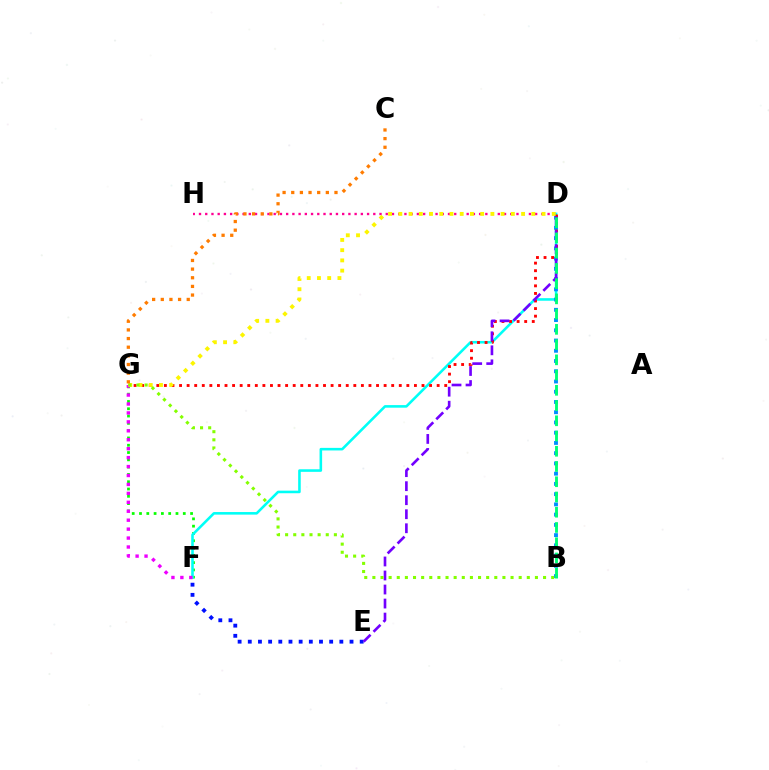{('D', 'H'): [{'color': '#ff0094', 'line_style': 'dotted', 'thickness': 1.69}], ('F', 'G'): [{'color': '#08ff00', 'line_style': 'dotted', 'thickness': 1.98}, {'color': '#ee00ff', 'line_style': 'dotted', 'thickness': 2.43}], ('D', 'F'): [{'color': '#00fff6', 'line_style': 'solid', 'thickness': 1.86}], ('B', 'D'): [{'color': '#008cff', 'line_style': 'dotted', 'thickness': 2.78}, {'color': '#00ff74', 'line_style': 'dashed', 'thickness': 2.07}], ('D', 'G'): [{'color': '#ff0000', 'line_style': 'dotted', 'thickness': 2.06}, {'color': '#fcf500', 'line_style': 'dotted', 'thickness': 2.78}], ('E', 'F'): [{'color': '#0010ff', 'line_style': 'dotted', 'thickness': 2.76}], ('D', 'E'): [{'color': '#7200ff', 'line_style': 'dashed', 'thickness': 1.91}], ('B', 'G'): [{'color': '#84ff00', 'line_style': 'dotted', 'thickness': 2.21}], ('C', 'G'): [{'color': '#ff7c00', 'line_style': 'dotted', 'thickness': 2.35}]}